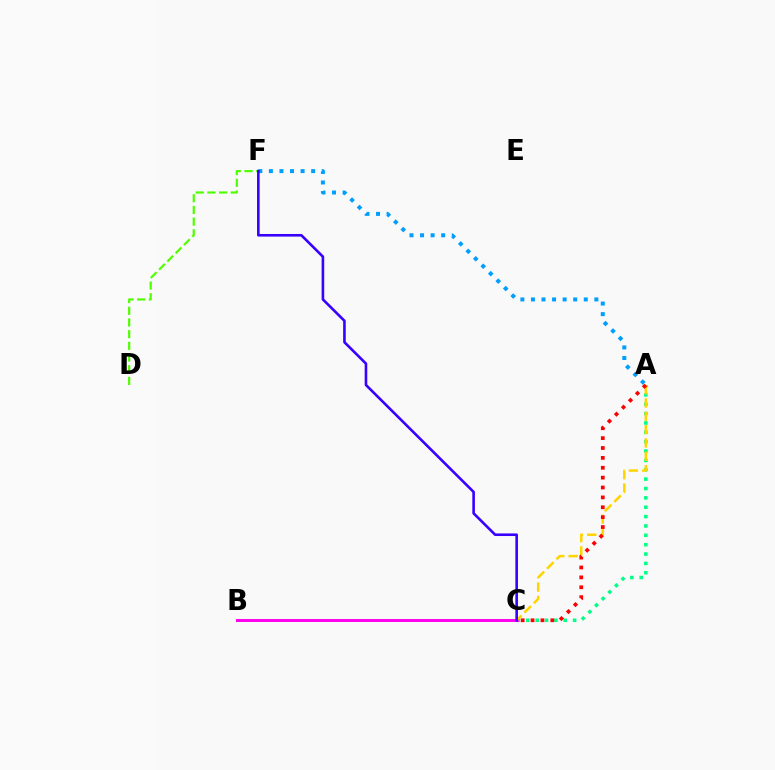{('A', 'F'): [{'color': '#009eff', 'line_style': 'dotted', 'thickness': 2.87}], ('D', 'F'): [{'color': '#4fff00', 'line_style': 'dashed', 'thickness': 1.59}], ('A', 'C'): [{'color': '#00ff86', 'line_style': 'dotted', 'thickness': 2.54}, {'color': '#ffd500', 'line_style': 'dashed', 'thickness': 1.81}, {'color': '#ff0000', 'line_style': 'dotted', 'thickness': 2.68}], ('B', 'C'): [{'color': '#ff00ed', 'line_style': 'solid', 'thickness': 2.14}], ('C', 'F'): [{'color': '#3700ff', 'line_style': 'solid', 'thickness': 1.88}]}